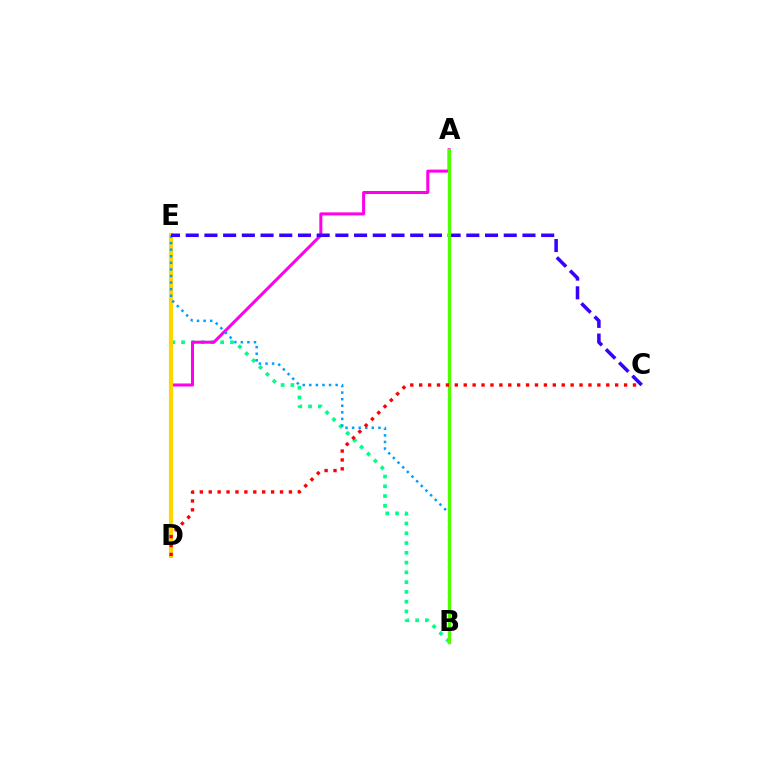{('B', 'E'): [{'color': '#00ff86', 'line_style': 'dotted', 'thickness': 2.65}, {'color': '#009eff', 'line_style': 'dotted', 'thickness': 1.79}], ('A', 'D'): [{'color': '#ff00ed', 'line_style': 'solid', 'thickness': 2.18}], ('D', 'E'): [{'color': '#ffd500', 'line_style': 'solid', 'thickness': 2.99}], ('C', 'E'): [{'color': '#3700ff', 'line_style': 'dashed', 'thickness': 2.54}], ('A', 'B'): [{'color': '#4fff00', 'line_style': 'solid', 'thickness': 2.38}], ('C', 'D'): [{'color': '#ff0000', 'line_style': 'dotted', 'thickness': 2.42}]}